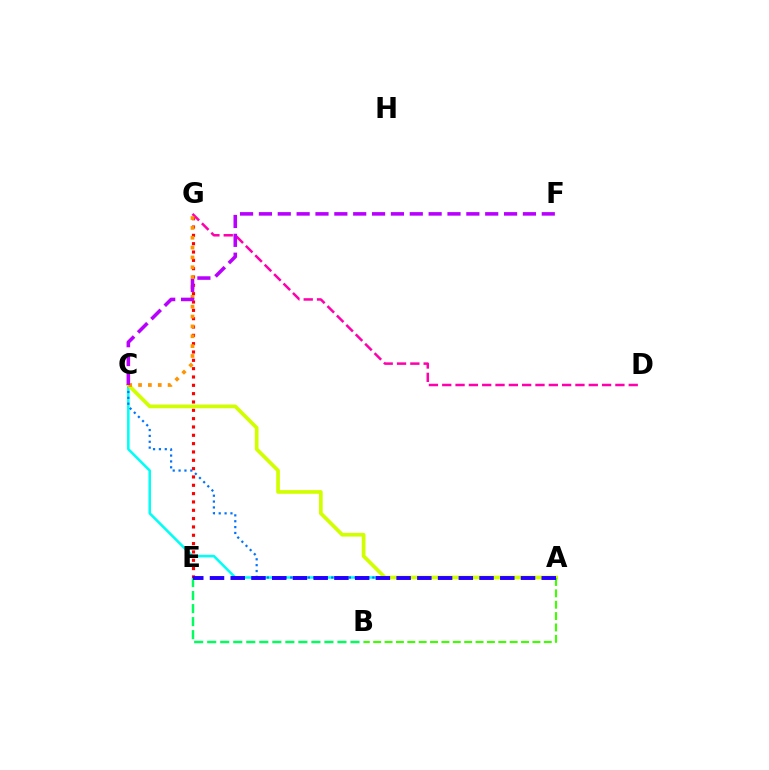{('E', 'G'): [{'color': '#ff0000', 'line_style': 'dotted', 'thickness': 2.26}], ('A', 'C'): [{'color': '#00fff6', 'line_style': 'solid', 'thickness': 1.84}, {'color': '#0074ff', 'line_style': 'dotted', 'thickness': 1.59}, {'color': '#d1ff00', 'line_style': 'solid', 'thickness': 2.67}], ('B', 'E'): [{'color': '#00ff5c', 'line_style': 'dashed', 'thickness': 1.77}], ('D', 'G'): [{'color': '#ff00ac', 'line_style': 'dashed', 'thickness': 1.81}], ('C', 'G'): [{'color': '#ff9400', 'line_style': 'dotted', 'thickness': 2.68}], ('C', 'F'): [{'color': '#b900ff', 'line_style': 'dashed', 'thickness': 2.56}], ('A', 'B'): [{'color': '#3dff00', 'line_style': 'dashed', 'thickness': 1.55}], ('A', 'E'): [{'color': '#2500ff', 'line_style': 'dashed', 'thickness': 2.82}]}